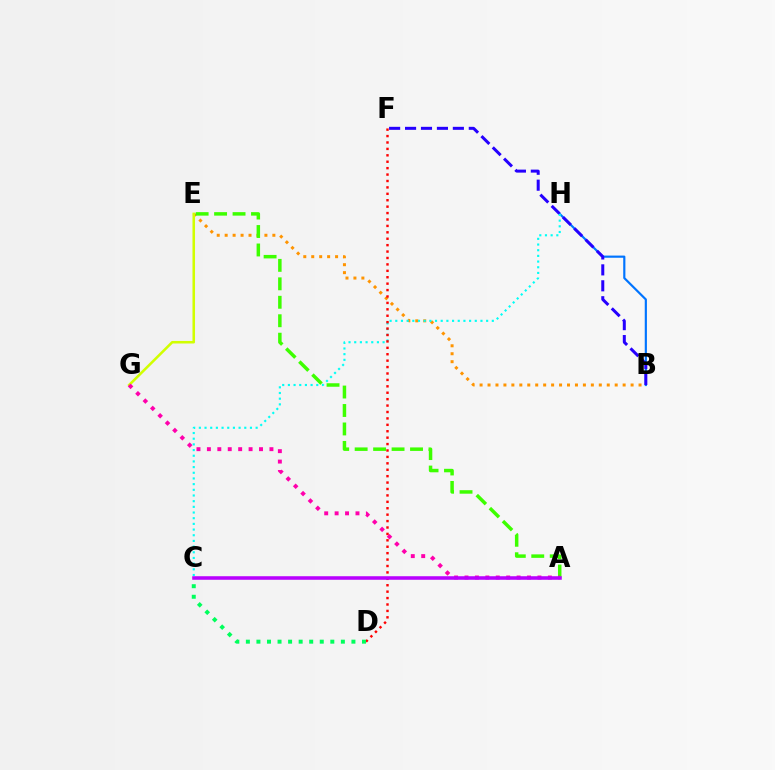{('B', 'E'): [{'color': '#ff9400', 'line_style': 'dotted', 'thickness': 2.16}], ('B', 'H'): [{'color': '#0074ff', 'line_style': 'solid', 'thickness': 1.56}], ('B', 'F'): [{'color': '#2500ff', 'line_style': 'dashed', 'thickness': 2.16}], ('C', 'H'): [{'color': '#00fff6', 'line_style': 'dotted', 'thickness': 1.54}], ('A', 'E'): [{'color': '#3dff00', 'line_style': 'dashed', 'thickness': 2.51}], ('E', 'G'): [{'color': '#d1ff00', 'line_style': 'solid', 'thickness': 1.83}], ('A', 'G'): [{'color': '#ff00ac', 'line_style': 'dotted', 'thickness': 2.83}], ('D', 'F'): [{'color': '#ff0000', 'line_style': 'dotted', 'thickness': 1.74}], ('C', 'D'): [{'color': '#00ff5c', 'line_style': 'dotted', 'thickness': 2.87}], ('A', 'C'): [{'color': '#b900ff', 'line_style': 'solid', 'thickness': 2.56}]}